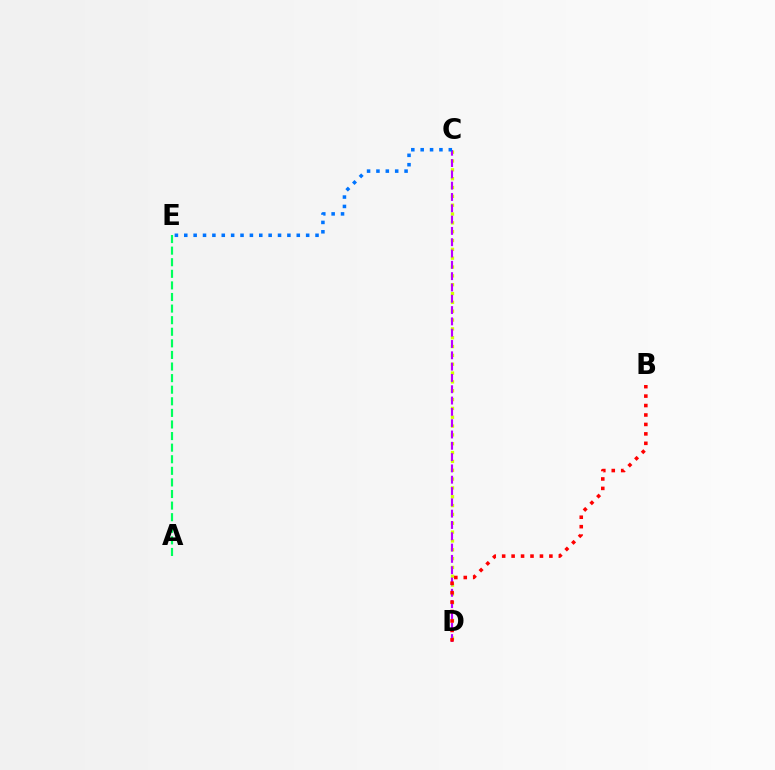{('C', 'D'): [{'color': '#d1ff00', 'line_style': 'dotted', 'thickness': 2.4}, {'color': '#b900ff', 'line_style': 'dashed', 'thickness': 1.54}], ('B', 'D'): [{'color': '#ff0000', 'line_style': 'dotted', 'thickness': 2.57}], ('A', 'E'): [{'color': '#00ff5c', 'line_style': 'dashed', 'thickness': 1.57}], ('C', 'E'): [{'color': '#0074ff', 'line_style': 'dotted', 'thickness': 2.55}]}